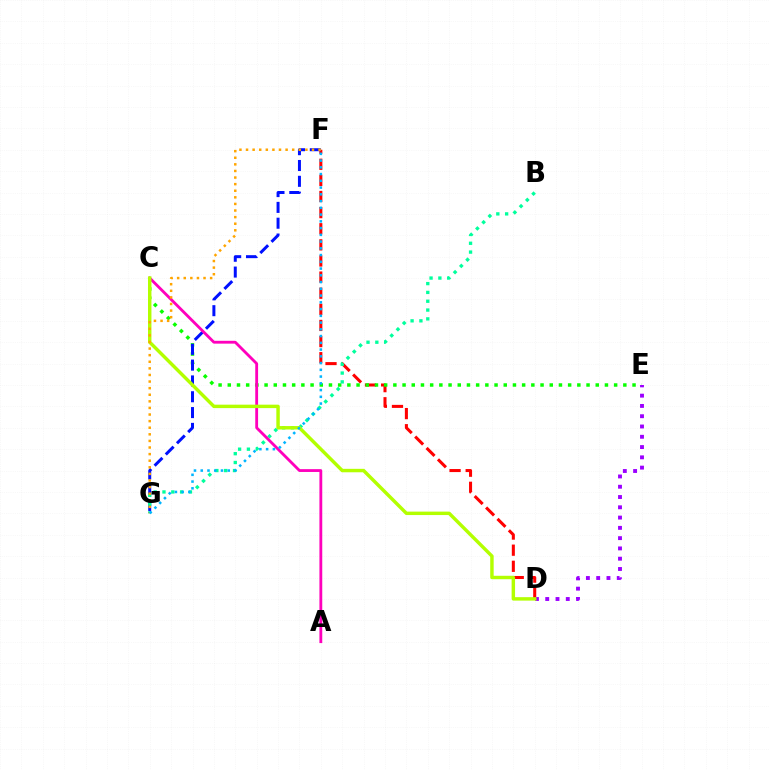{('D', 'F'): [{'color': '#ff0000', 'line_style': 'dashed', 'thickness': 2.19}], ('C', 'E'): [{'color': '#08ff00', 'line_style': 'dotted', 'thickness': 2.5}], ('F', 'G'): [{'color': '#0010ff', 'line_style': 'dashed', 'thickness': 2.15}, {'color': '#ffa500', 'line_style': 'dotted', 'thickness': 1.79}, {'color': '#00b5ff', 'line_style': 'dotted', 'thickness': 1.83}], ('D', 'E'): [{'color': '#9b00ff', 'line_style': 'dotted', 'thickness': 2.79}], ('B', 'G'): [{'color': '#00ff9d', 'line_style': 'dotted', 'thickness': 2.4}], ('A', 'C'): [{'color': '#ff00bd', 'line_style': 'solid', 'thickness': 2.04}], ('C', 'D'): [{'color': '#b3ff00', 'line_style': 'solid', 'thickness': 2.48}]}